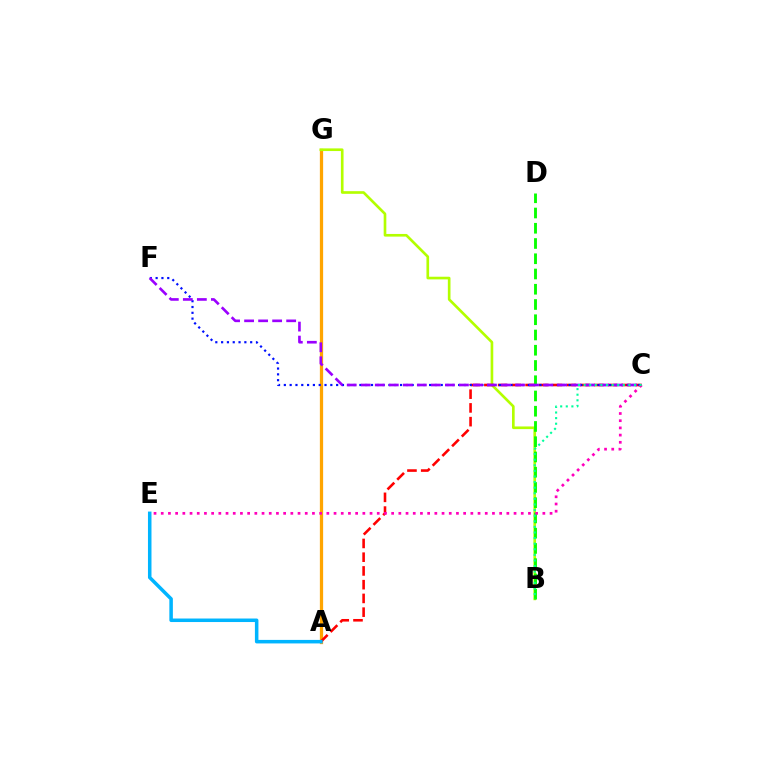{('A', 'G'): [{'color': '#ffa500', 'line_style': 'solid', 'thickness': 2.35}], ('B', 'G'): [{'color': '#b3ff00', 'line_style': 'solid', 'thickness': 1.91}], ('A', 'C'): [{'color': '#ff0000', 'line_style': 'dashed', 'thickness': 1.87}], ('C', 'F'): [{'color': '#0010ff', 'line_style': 'dotted', 'thickness': 1.58}, {'color': '#9b00ff', 'line_style': 'dashed', 'thickness': 1.91}], ('B', 'D'): [{'color': '#08ff00', 'line_style': 'dashed', 'thickness': 2.07}], ('C', 'E'): [{'color': '#ff00bd', 'line_style': 'dotted', 'thickness': 1.96}], ('A', 'E'): [{'color': '#00b5ff', 'line_style': 'solid', 'thickness': 2.54}], ('B', 'C'): [{'color': '#00ff9d', 'line_style': 'dotted', 'thickness': 1.52}]}